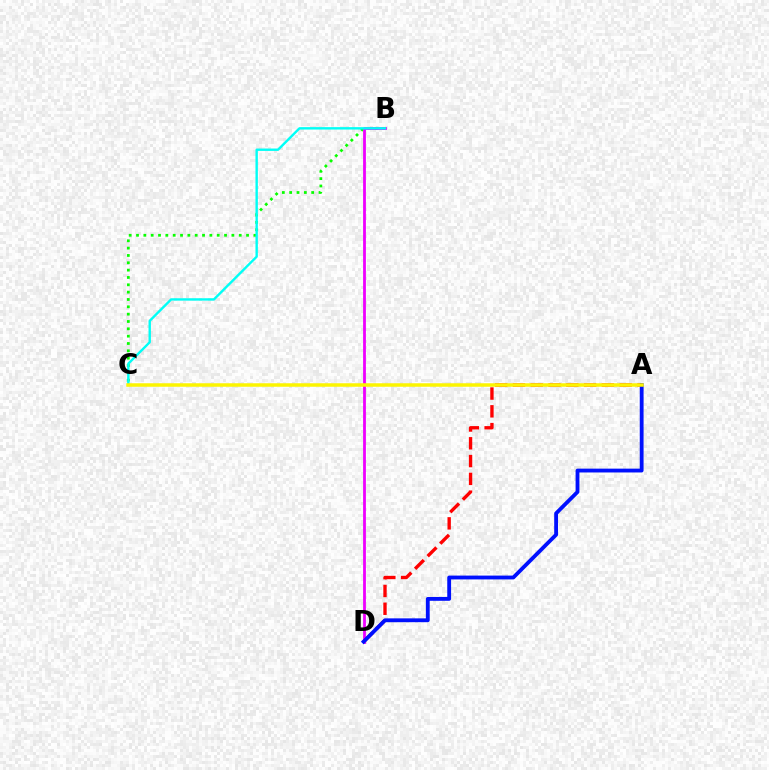{('B', 'C'): [{'color': '#08ff00', 'line_style': 'dotted', 'thickness': 1.99}, {'color': '#00fff6', 'line_style': 'solid', 'thickness': 1.72}], ('A', 'D'): [{'color': '#ff0000', 'line_style': 'dashed', 'thickness': 2.42}, {'color': '#0010ff', 'line_style': 'solid', 'thickness': 2.76}], ('B', 'D'): [{'color': '#ee00ff', 'line_style': 'solid', 'thickness': 2.02}], ('A', 'C'): [{'color': '#fcf500', 'line_style': 'solid', 'thickness': 2.52}]}